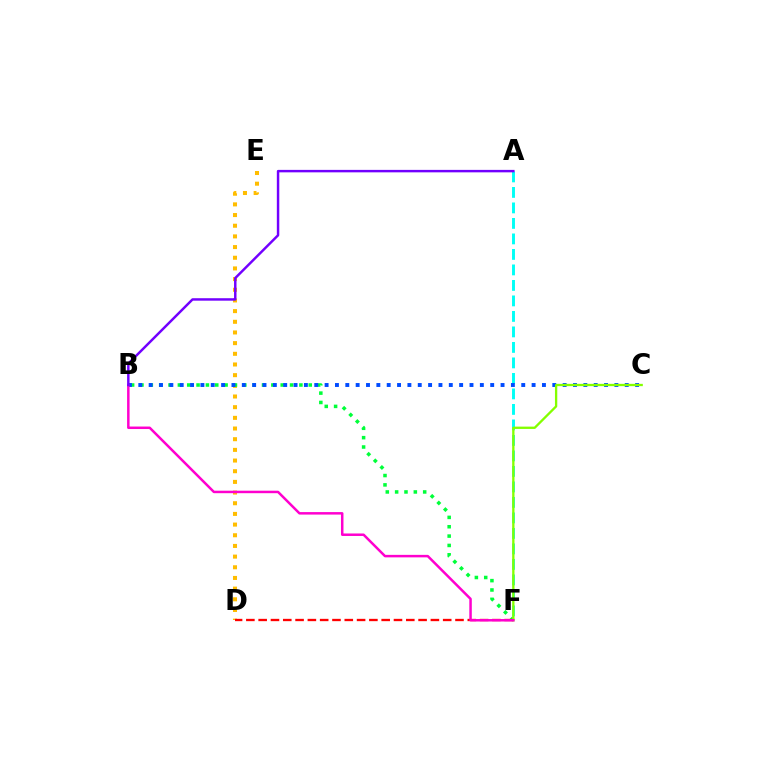{('D', 'E'): [{'color': '#ffbd00', 'line_style': 'dotted', 'thickness': 2.9}], ('B', 'F'): [{'color': '#00ff39', 'line_style': 'dotted', 'thickness': 2.54}, {'color': '#ff00cf', 'line_style': 'solid', 'thickness': 1.79}], ('D', 'F'): [{'color': '#ff0000', 'line_style': 'dashed', 'thickness': 1.67}], ('A', 'F'): [{'color': '#00fff6', 'line_style': 'dashed', 'thickness': 2.11}], ('B', 'C'): [{'color': '#004bff', 'line_style': 'dotted', 'thickness': 2.81}], ('C', 'F'): [{'color': '#84ff00', 'line_style': 'solid', 'thickness': 1.67}], ('A', 'B'): [{'color': '#7200ff', 'line_style': 'solid', 'thickness': 1.77}]}